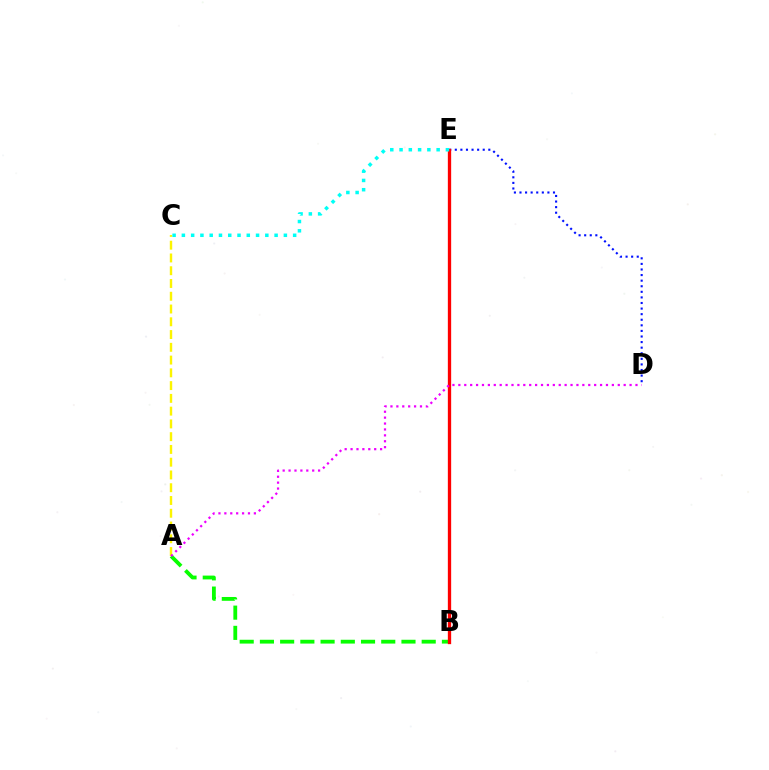{('D', 'E'): [{'color': '#0010ff', 'line_style': 'dotted', 'thickness': 1.52}], ('A', 'B'): [{'color': '#08ff00', 'line_style': 'dashed', 'thickness': 2.75}], ('A', 'C'): [{'color': '#fcf500', 'line_style': 'dashed', 'thickness': 1.73}], ('B', 'E'): [{'color': '#ff0000', 'line_style': 'solid', 'thickness': 2.38}], ('A', 'D'): [{'color': '#ee00ff', 'line_style': 'dotted', 'thickness': 1.6}], ('C', 'E'): [{'color': '#00fff6', 'line_style': 'dotted', 'thickness': 2.52}]}